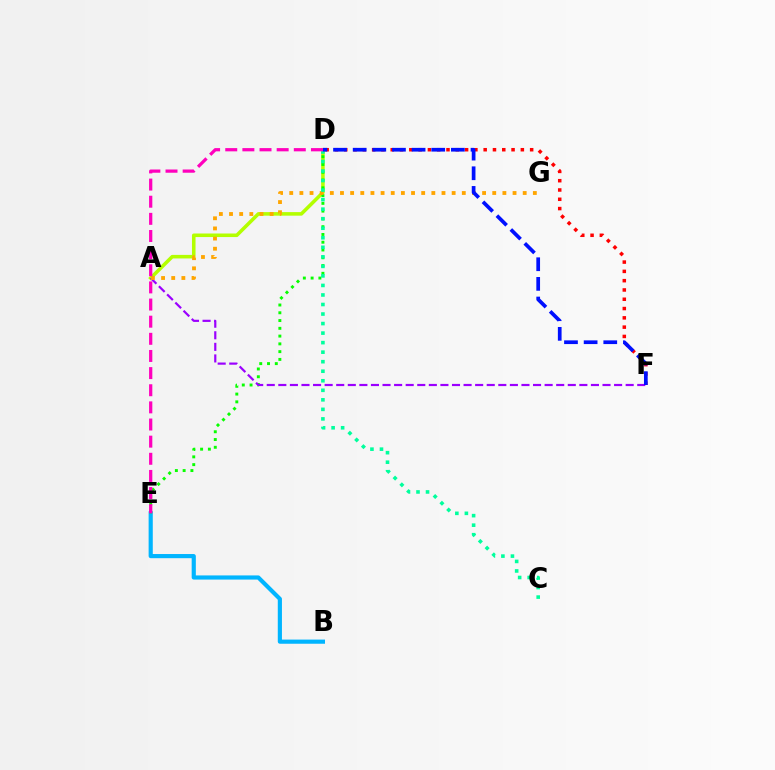{('D', 'F'): [{'color': '#ff0000', 'line_style': 'dotted', 'thickness': 2.53}, {'color': '#0010ff', 'line_style': 'dashed', 'thickness': 2.67}], ('B', 'E'): [{'color': '#00b5ff', 'line_style': 'solid', 'thickness': 2.99}], ('A', 'D'): [{'color': '#b3ff00', 'line_style': 'solid', 'thickness': 2.56}], ('D', 'E'): [{'color': '#08ff00', 'line_style': 'dotted', 'thickness': 2.11}, {'color': '#ff00bd', 'line_style': 'dashed', 'thickness': 2.33}], ('A', 'F'): [{'color': '#9b00ff', 'line_style': 'dashed', 'thickness': 1.57}], ('A', 'G'): [{'color': '#ffa500', 'line_style': 'dotted', 'thickness': 2.76}], ('C', 'D'): [{'color': '#00ff9d', 'line_style': 'dotted', 'thickness': 2.59}]}